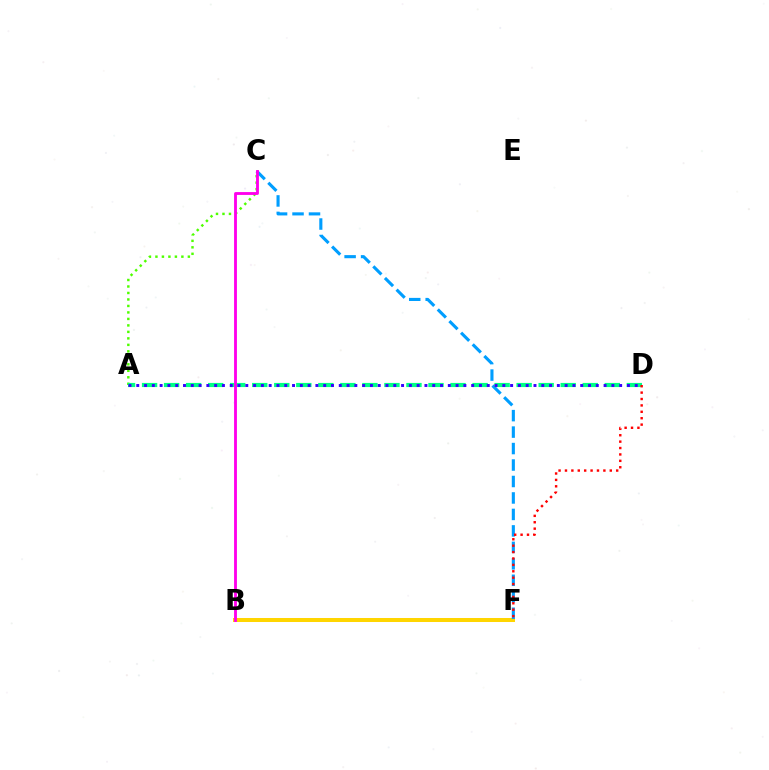{('A', 'C'): [{'color': '#4fff00', 'line_style': 'dotted', 'thickness': 1.76}], ('B', 'F'): [{'color': '#ffd500', 'line_style': 'solid', 'thickness': 2.88}], ('C', 'F'): [{'color': '#009eff', 'line_style': 'dashed', 'thickness': 2.24}], ('A', 'D'): [{'color': '#00ff86', 'line_style': 'dashed', 'thickness': 2.99}, {'color': '#3700ff', 'line_style': 'dotted', 'thickness': 2.12}], ('B', 'C'): [{'color': '#ff00ed', 'line_style': 'solid', 'thickness': 2.06}], ('D', 'F'): [{'color': '#ff0000', 'line_style': 'dotted', 'thickness': 1.74}]}